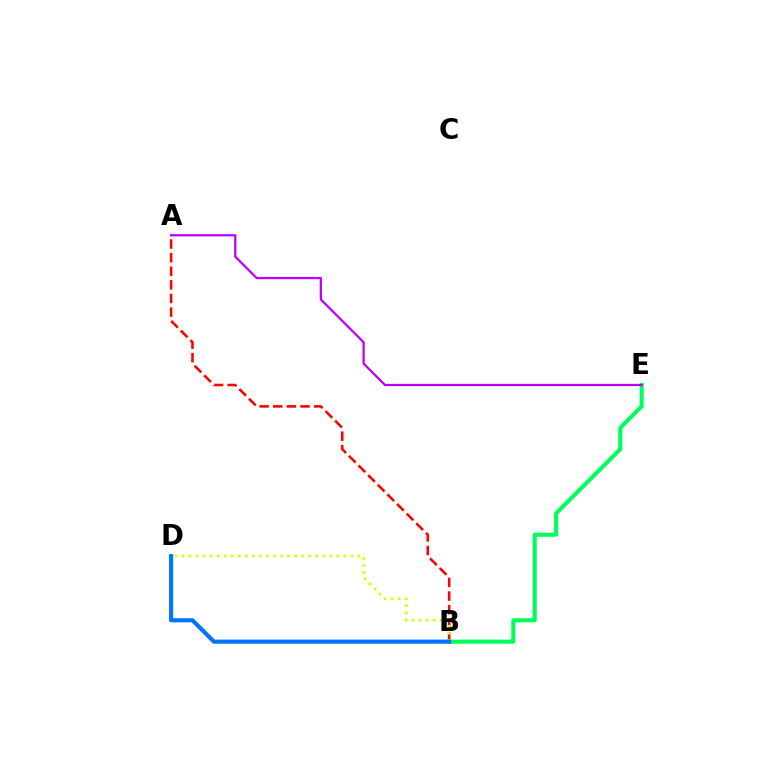{('B', 'E'): [{'color': '#00ff5c', 'line_style': 'solid', 'thickness': 2.94}], ('A', 'B'): [{'color': '#ff0000', 'line_style': 'dashed', 'thickness': 1.85}], ('B', 'D'): [{'color': '#d1ff00', 'line_style': 'dotted', 'thickness': 1.91}, {'color': '#0074ff', 'line_style': 'solid', 'thickness': 2.97}], ('A', 'E'): [{'color': '#b900ff', 'line_style': 'solid', 'thickness': 1.62}]}